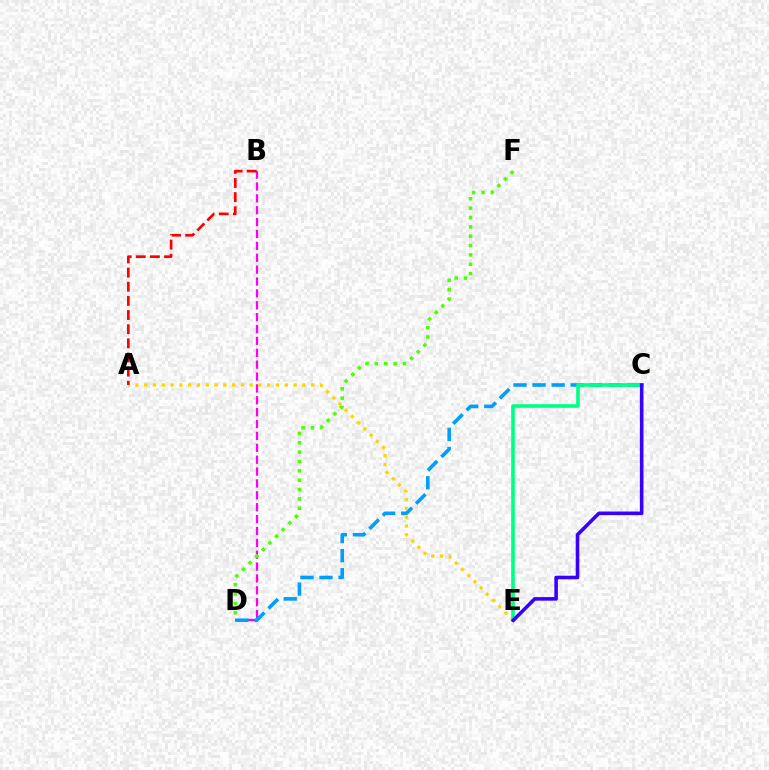{('B', 'D'): [{'color': '#ff00ed', 'line_style': 'dashed', 'thickness': 1.61}], ('C', 'D'): [{'color': '#009eff', 'line_style': 'dashed', 'thickness': 2.59}], ('A', 'E'): [{'color': '#ffd500', 'line_style': 'dotted', 'thickness': 2.39}], ('D', 'F'): [{'color': '#4fff00', 'line_style': 'dotted', 'thickness': 2.54}], ('C', 'E'): [{'color': '#00ff86', 'line_style': 'solid', 'thickness': 2.62}, {'color': '#3700ff', 'line_style': 'solid', 'thickness': 2.58}], ('A', 'B'): [{'color': '#ff0000', 'line_style': 'dashed', 'thickness': 1.92}]}